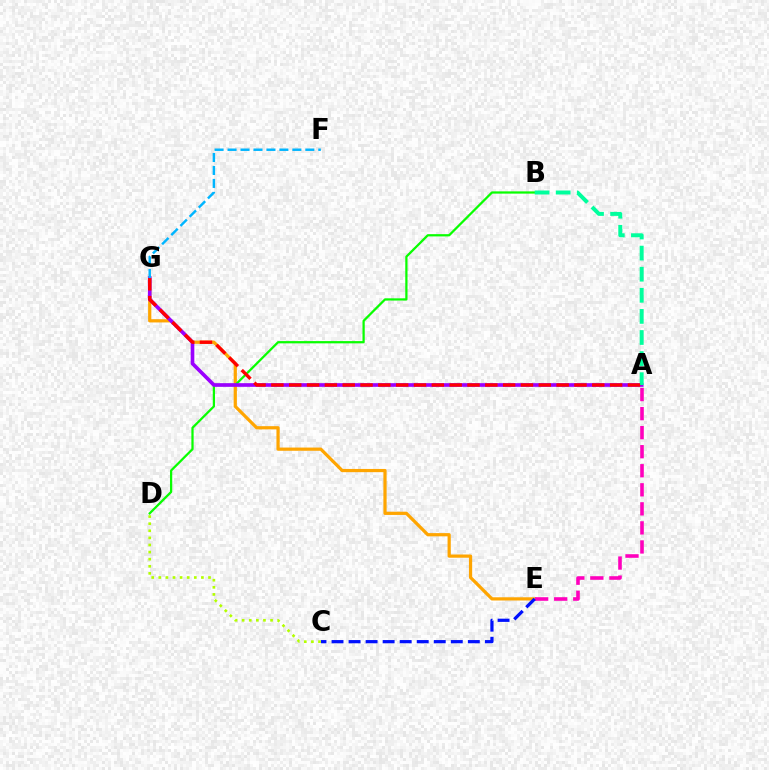{('E', 'G'): [{'color': '#ffa500', 'line_style': 'solid', 'thickness': 2.32}], ('A', 'E'): [{'color': '#ff00bd', 'line_style': 'dashed', 'thickness': 2.59}], ('B', 'D'): [{'color': '#08ff00', 'line_style': 'solid', 'thickness': 1.62}], ('C', 'E'): [{'color': '#0010ff', 'line_style': 'dashed', 'thickness': 2.31}], ('A', 'G'): [{'color': '#9b00ff', 'line_style': 'solid', 'thickness': 2.63}, {'color': '#ff0000', 'line_style': 'dashed', 'thickness': 2.42}], ('C', 'D'): [{'color': '#b3ff00', 'line_style': 'dotted', 'thickness': 1.93}], ('A', 'B'): [{'color': '#00ff9d', 'line_style': 'dashed', 'thickness': 2.87}], ('F', 'G'): [{'color': '#00b5ff', 'line_style': 'dashed', 'thickness': 1.76}]}